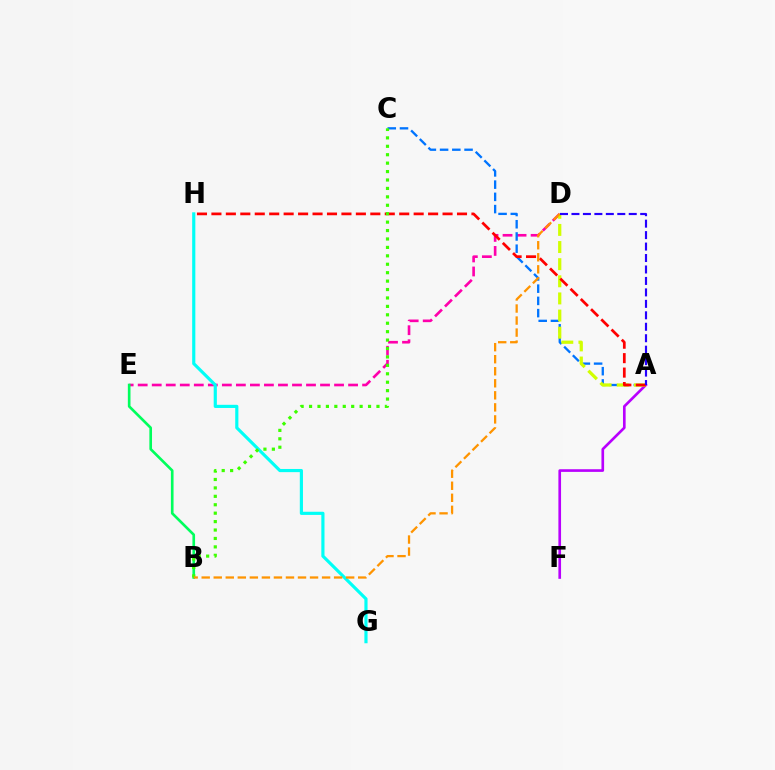{('D', 'E'): [{'color': '#ff00ac', 'line_style': 'dashed', 'thickness': 1.91}], ('B', 'E'): [{'color': '#00ff5c', 'line_style': 'solid', 'thickness': 1.91}], ('A', 'F'): [{'color': '#b900ff', 'line_style': 'solid', 'thickness': 1.91}], ('G', 'H'): [{'color': '#00fff6', 'line_style': 'solid', 'thickness': 2.28}], ('A', 'C'): [{'color': '#0074ff', 'line_style': 'dashed', 'thickness': 1.66}], ('A', 'D'): [{'color': '#d1ff00', 'line_style': 'dashed', 'thickness': 2.33}, {'color': '#2500ff', 'line_style': 'dashed', 'thickness': 1.56}], ('A', 'H'): [{'color': '#ff0000', 'line_style': 'dashed', 'thickness': 1.96}], ('B', 'C'): [{'color': '#3dff00', 'line_style': 'dotted', 'thickness': 2.29}], ('B', 'D'): [{'color': '#ff9400', 'line_style': 'dashed', 'thickness': 1.64}]}